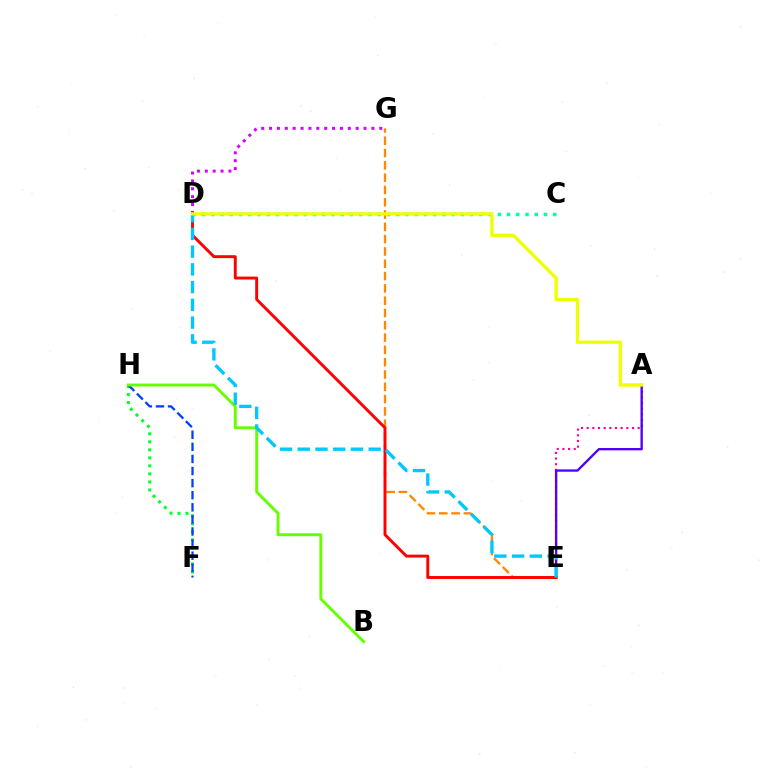{('A', 'E'): [{'color': '#ff00a0', 'line_style': 'dotted', 'thickness': 1.54}, {'color': '#4f00ff', 'line_style': 'solid', 'thickness': 1.69}], ('E', 'G'): [{'color': '#ff8800', 'line_style': 'dashed', 'thickness': 1.67}], ('C', 'D'): [{'color': '#00ffaf', 'line_style': 'dotted', 'thickness': 2.51}], ('F', 'H'): [{'color': '#00ff27', 'line_style': 'dotted', 'thickness': 2.18}, {'color': '#003fff', 'line_style': 'dashed', 'thickness': 1.64}], ('B', 'H'): [{'color': '#66ff00', 'line_style': 'solid', 'thickness': 2.09}], ('D', 'E'): [{'color': '#ff0000', 'line_style': 'solid', 'thickness': 2.11}, {'color': '#00c7ff', 'line_style': 'dashed', 'thickness': 2.41}], ('D', 'G'): [{'color': '#d600ff', 'line_style': 'dotted', 'thickness': 2.14}], ('A', 'D'): [{'color': '#eeff00', 'line_style': 'solid', 'thickness': 2.38}]}